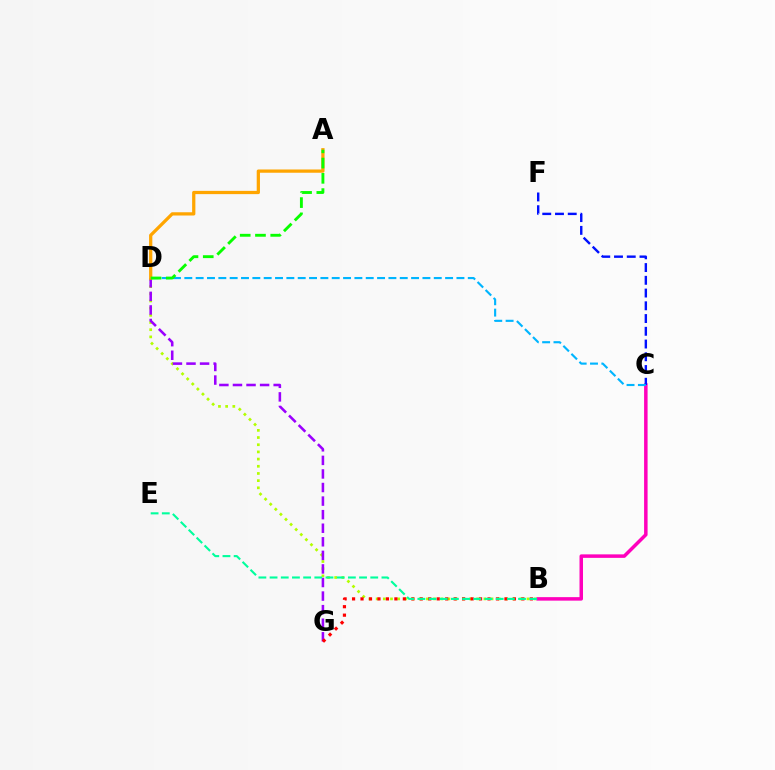{('B', 'D'): [{'color': '#b3ff00', 'line_style': 'dotted', 'thickness': 1.95}], ('D', 'G'): [{'color': '#9b00ff', 'line_style': 'dashed', 'thickness': 1.84}], ('B', 'C'): [{'color': '#ff00bd', 'line_style': 'solid', 'thickness': 2.52}], ('B', 'G'): [{'color': '#ff0000', 'line_style': 'dotted', 'thickness': 2.3}], ('C', 'F'): [{'color': '#0010ff', 'line_style': 'dashed', 'thickness': 1.73}], ('B', 'E'): [{'color': '#00ff9d', 'line_style': 'dashed', 'thickness': 1.52}], ('C', 'D'): [{'color': '#00b5ff', 'line_style': 'dashed', 'thickness': 1.54}], ('A', 'D'): [{'color': '#ffa500', 'line_style': 'solid', 'thickness': 2.34}, {'color': '#08ff00', 'line_style': 'dashed', 'thickness': 2.07}]}